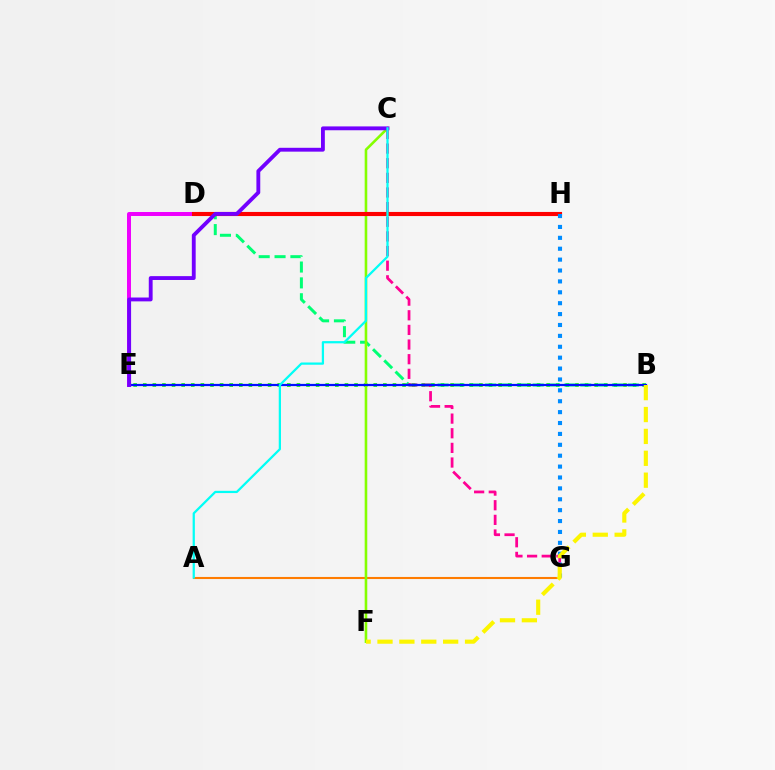{('A', 'G'): [{'color': '#ff7c00', 'line_style': 'solid', 'thickness': 1.51}], ('B', 'E'): [{'color': '#08ff00', 'line_style': 'dotted', 'thickness': 2.61}, {'color': '#0010ff', 'line_style': 'solid', 'thickness': 1.61}], ('B', 'D'): [{'color': '#00ff74', 'line_style': 'dashed', 'thickness': 2.15}], ('D', 'E'): [{'color': '#ee00ff', 'line_style': 'solid', 'thickness': 2.86}], ('C', 'F'): [{'color': '#84ff00', 'line_style': 'solid', 'thickness': 1.87}], ('C', 'G'): [{'color': '#ff0094', 'line_style': 'dashed', 'thickness': 1.99}], ('D', 'H'): [{'color': '#ff0000', 'line_style': 'solid', 'thickness': 2.96}], ('G', 'H'): [{'color': '#008cff', 'line_style': 'dotted', 'thickness': 2.96}], ('B', 'F'): [{'color': '#fcf500', 'line_style': 'dashed', 'thickness': 2.97}], ('C', 'E'): [{'color': '#7200ff', 'line_style': 'solid', 'thickness': 2.77}], ('A', 'C'): [{'color': '#00fff6', 'line_style': 'solid', 'thickness': 1.62}]}